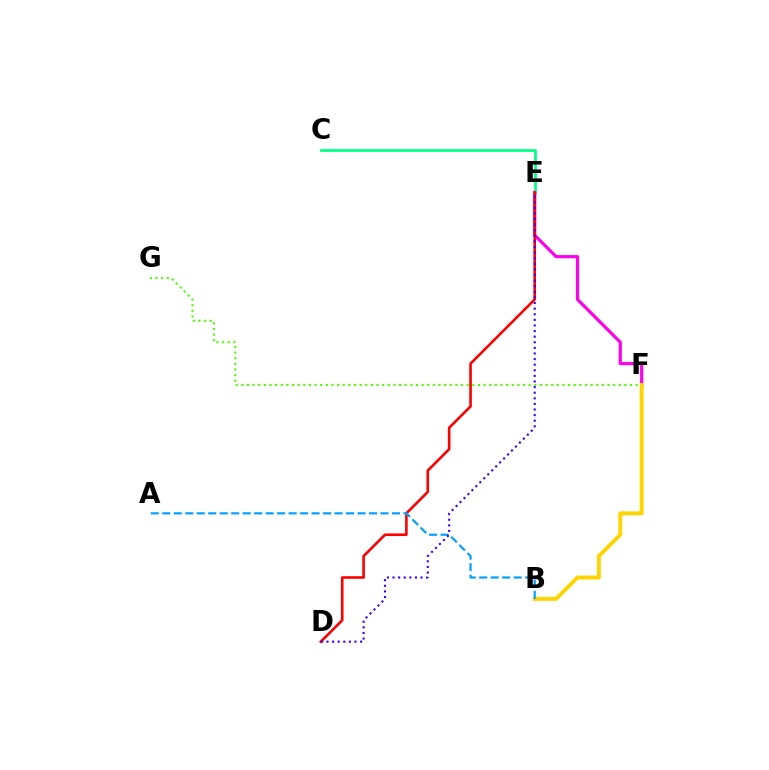{('C', 'E'): [{'color': '#00ff86', 'line_style': 'solid', 'thickness': 1.99}], ('E', 'F'): [{'color': '#ff00ed', 'line_style': 'solid', 'thickness': 2.27}], ('D', 'E'): [{'color': '#ff0000', 'line_style': 'solid', 'thickness': 1.88}, {'color': '#3700ff', 'line_style': 'dotted', 'thickness': 1.52}], ('F', 'G'): [{'color': '#4fff00', 'line_style': 'dotted', 'thickness': 1.53}], ('B', 'F'): [{'color': '#ffd500', 'line_style': 'solid', 'thickness': 2.82}], ('A', 'B'): [{'color': '#009eff', 'line_style': 'dashed', 'thickness': 1.56}]}